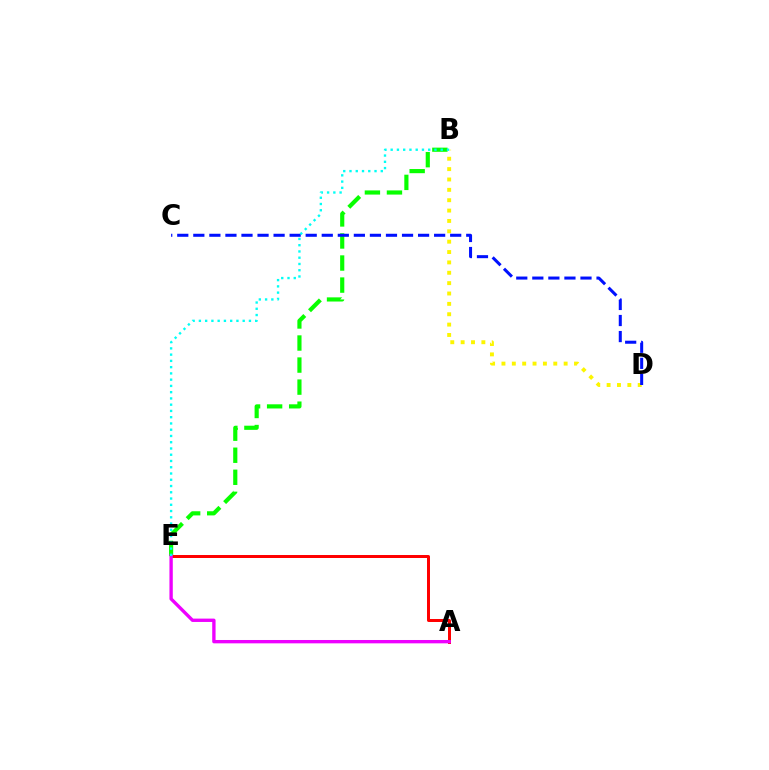{('B', 'E'): [{'color': '#08ff00', 'line_style': 'dashed', 'thickness': 3.0}, {'color': '#00fff6', 'line_style': 'dotted', 'thickness': 1.7}], ('A', 'E'): [{'color': '#ff0000', 'line_style': 'solid', 'thickness': 2.15}, {'color': '#ee00ff', 'line_style': 'solid', 'thickness': 2.41}], ('B', 'D'): [{'color': '#fcf500', 'line_style': 'dotted', 'thickness': 2.82}], ('C', 'D'): [{'color': '#0010ff', 'line_style': 'dashed', 'thickness': 2.18}]}